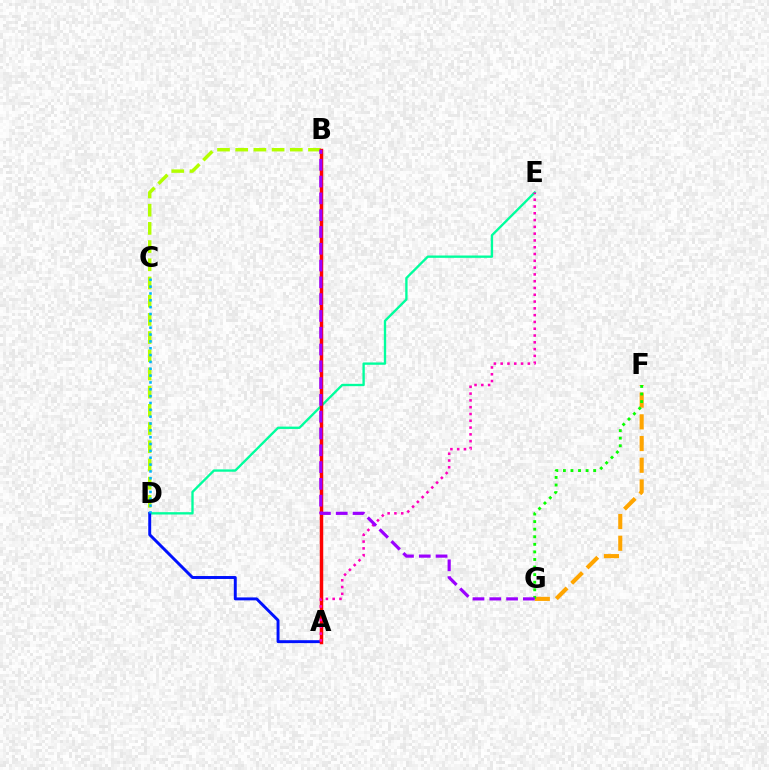{('F', 'G'): [{'color': '#ffa500', 'line_style': 'dashed', 'thickness': 2.95}, {'color': '#08ff00', 'line_style': 'dotted', 'thickness': 2.06}], ('D', 'E'): [{'color': '#00ff9d', 'line_style': 'solid', 'thickness': 1.69}], ('B', 'D'): [{'color': '#b3ff00', 'line_style': 'dashed', 'thickness': 2.47}], ('A', 'D'): [{'color': '#0010ff', 'line_style': 'solid', 'thickness': 2.11}], ('A', 'B'): [{'color': '#ff0000', 'line_style': 'solid', 'thickness': 2.5}], ('A', 'E'): [{'color': '#ff00bd', 'line_style': 'dotted', 'thickness': 1.85}], ('C', 'D'): [{'color': '#00b5ff', 'line_style': 'dotted', 'thickness': 1.86}], ('B', 'G'): [{'color': '#9b00ff', 'line_style': 'dashed', 'thickness': 2.28}]}